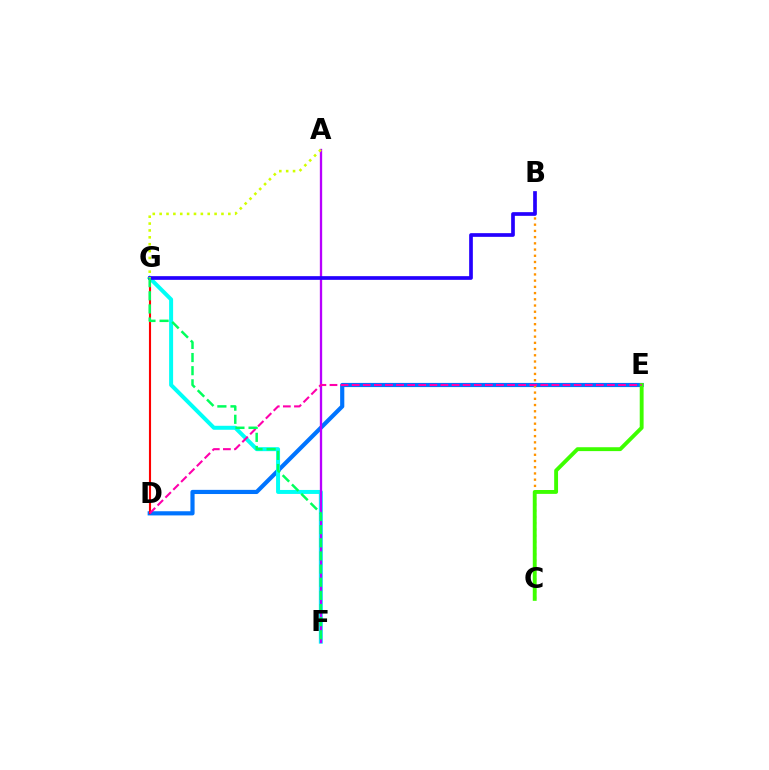{('D', 'E'): [{'color': '#0074ff', 'line_style': 'solid', 'thickness': 3.0}, {'color': '#ff00ac', 'line_style': 'dashed', 'thickness': 1.51}], ('F', 'G'): [{'color': '#00fff6', 'line_style': 'solid', 'thickness': 2.87}, {'color': '#00ff5c', 'line_style': 'dashed', 'thickness': 1.79}], ('B', 'C'): [{'color': '#ff9400', 'line_style': 'dotted', 'thickness': 1.69}], ('D', 'G'): [{'color': '#ff0000', 'line_style': 'solid', 'thickness': 1.52}], ('A', 'F'): [{'color': '#b900ff', 'line_style': 'solid', 'thickness': 1.67}], ('C', 'E'): [{'color': '#3dff00', 'line_style': 'solid', 'thickness': 2.79}], ('B', 'G'): [{'color': '#2500ff', 'line_style': 'solid', 'thickness': 2.65}], ('A', 'G'): [{'color': '#d1ff00', 'line_style': 'dotted', 'thickness': 1.87}]}